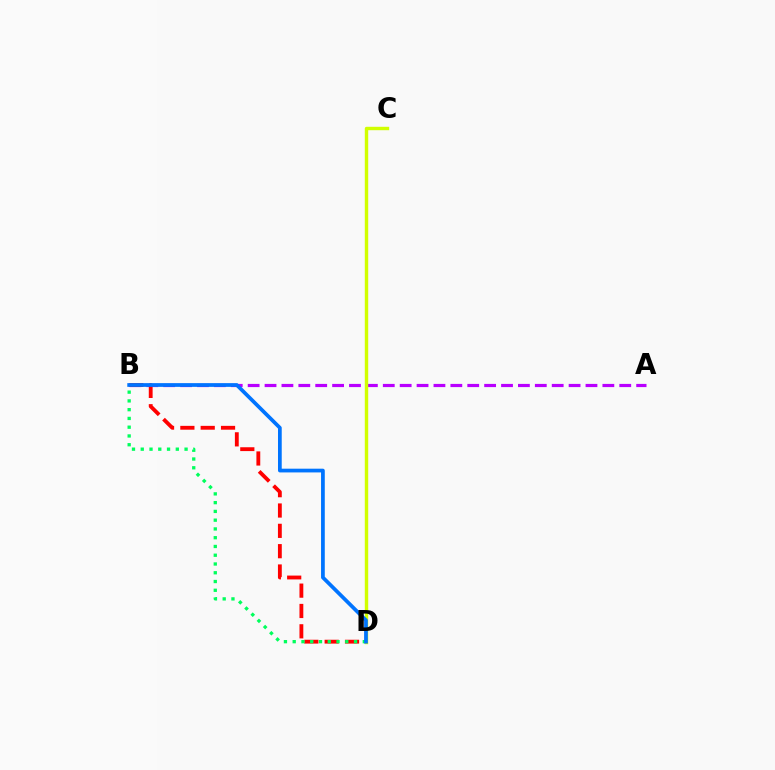{('A', 'B'): [{'color': '#b900ff', 'line_style': 'dashed', 'thickness': 2.29}], ('B', 'D'): [{'color': '#ff0000', 'line_style': 'dashed', 'thickness': 2.76}, {'color': '#00ff5c', 'line_style': 'dotted', 'thickness': 2.38}, {'color': '#0074ff', 'line_style': 'solid', 'thickness': 2.69}], ('C', 'D'): [{'color': '#d1ff00', 'line_style': 'solid', 'thickness': 2.46}]}